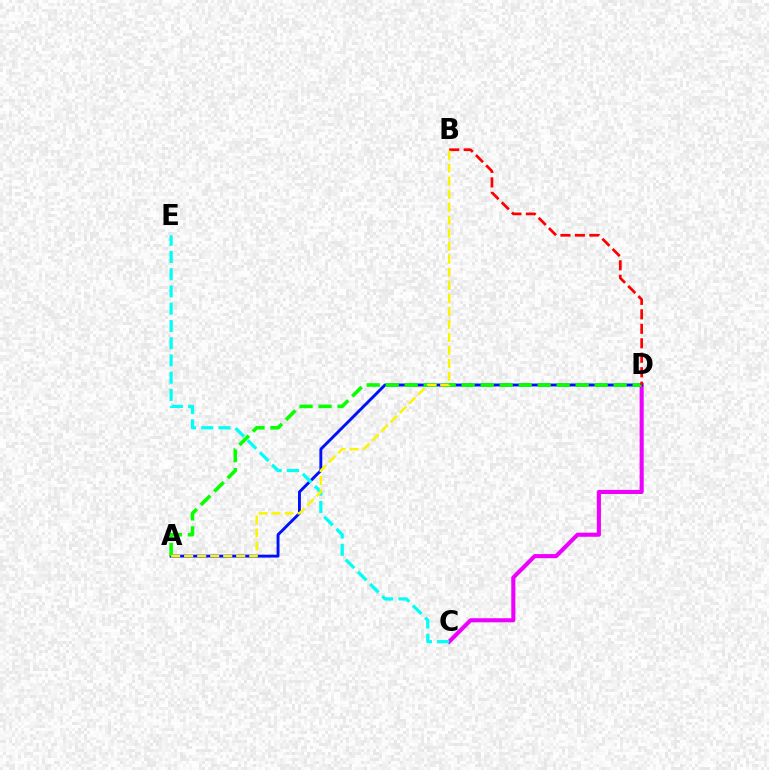{('C', 'D'): [{'color': '#ee00ff', 'line_style': 'solid', 'thickness': 2.94}], ('A', 'D'): [{'color': '#0010ff', 'line_style': 'solid', 'thickness': 2.09}, {'color': '#08ff00', 'line_style': 'dashed', 'thickness': 2.58}], ('B', 'D'): [{'color': '#ff0000', 'line_style': 'dashed', 'thickness': 1.97}], ('C', 'E'): [{'color': '#00fff6', 'line_style': 'dashed', 'thickness': 2.34}], ('A', 'B'): [{'color': '#fcf500', 'line_style': 'dashed', 'thickness': 1.77}]}